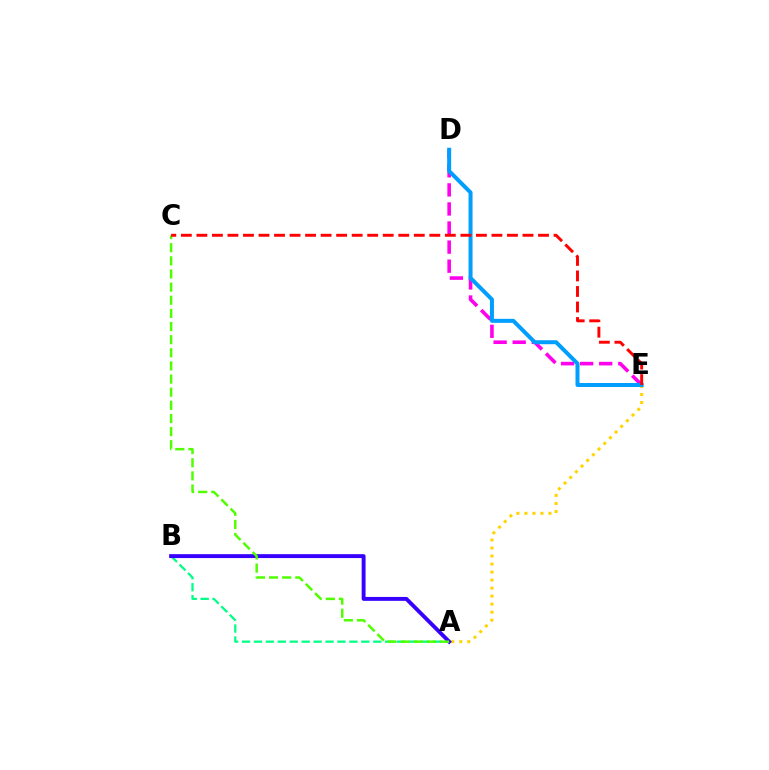{('D', 'E'): [{'color': '#ff00ed', 'line_style': 'dashed', 'thickness': 2.59}, {'color': '#009eff', 'line_style': 'solid', 'thickness': 2.87}], ('A', 'B'): [{'color': '#00ff86', 'line_style': 'dashed', 'thickness': 1.62}, {'color': '#3700ff', 'line_style': 'solid', 'thickness': 2.81}], ('A', 'E'): [{'color': '#ffd500', 'line_style': 'dotted', 'thickness': 2.18}], ('A', 'C'): [{'color': '#4fff00', 'line_style': 'dashed', 'thickness': 1.78}], ('C', 'E'): [{'color': '#ff0000', 'line_style': 'dashed', 'thickness': 2.11}]}